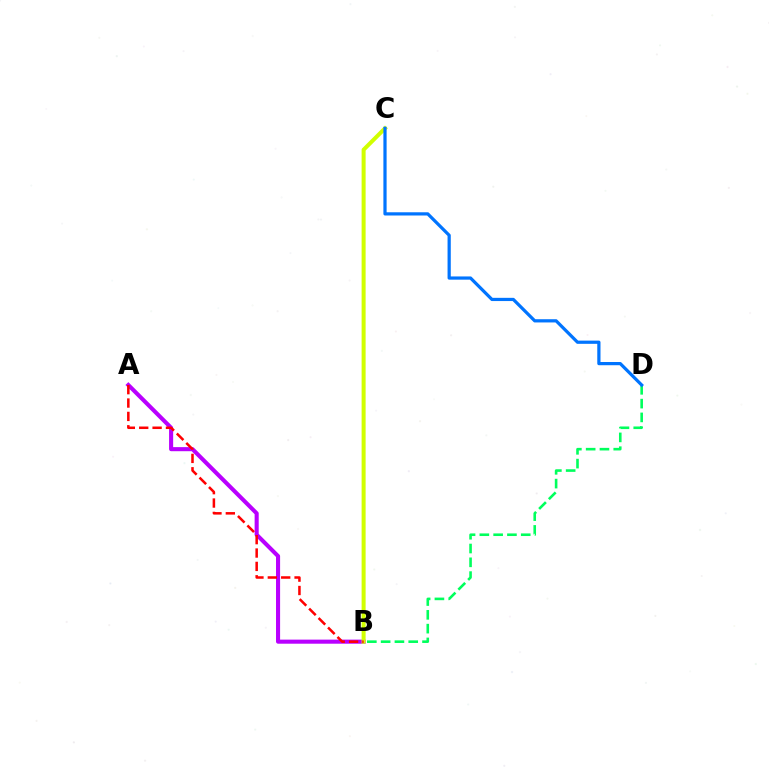{('A', 'B'): [{'color': '#b900ff', 'line_style': 'solid', 'thickness': 2.94}, {'color': '#ff0000', 'line_style': 'dashed', 'thickness': 1.82}], ('B', 'C'): [{'color': '#d1ff00', 'line_style': 'solid', 'thickness': 2.89}], ('B', 'D'): [{'color': '#00ff5c', 'line_style': 'dashed', 'thickness': 1.87}], ('C', 'D'): [{'color': '#0074ff', 'line_style': 'solid', 'thickness': 2.32}]}